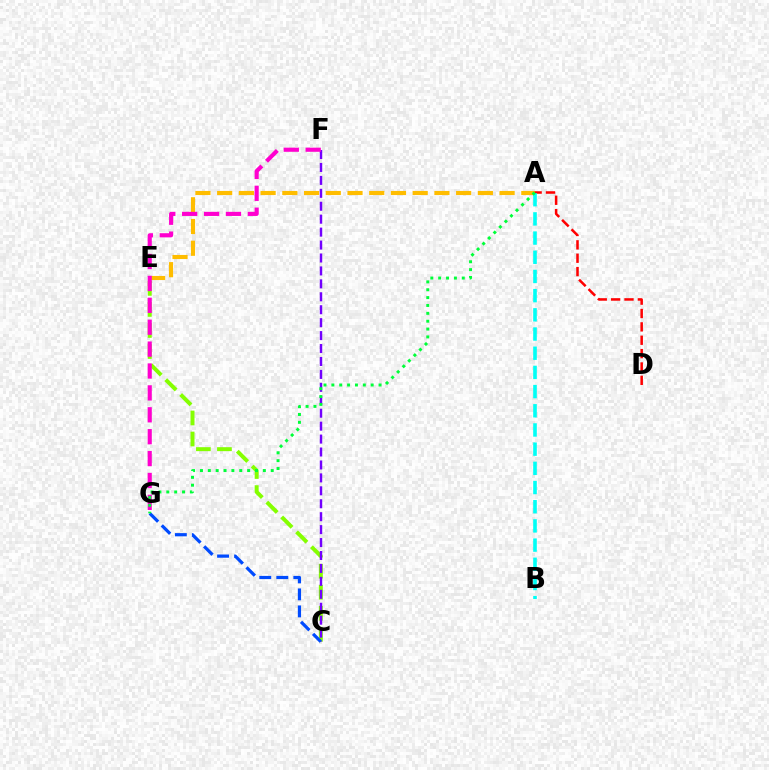{('C', 'E'): [{'color': '#84ff00', 'line_style': 'dashed', 'thickness': 2.86}], ('C', 'F'): [{'color': '#7200ff', 'line_style': 'dashed', 'thickness': 1.76}], ('A', 'E'): [{'color': '#ffbd00', 'line_style': 'dashed', 'thickness': 2.95}], ('F', 'G'): [{'color': '#ff00cf', 'line_style': 'dashed', 'thickness': 2.97}], ('A', 'D'): [{'color': '#ff0000', 'line_style': 'dashed', 'thickness': 1.82}], ('A', 'B'): [{'color': '#00fff6', 'line_style': 'dashed', 'thickness': 2.61}], ('C', 'G'): [{'color': '#004bff', 'line_style': 'dashed', 'thickness': 2.31}], ('A', 'G'): [{'color': '#00ff39', 'line_style': 'dotted', 'thickness': 2.14}]}